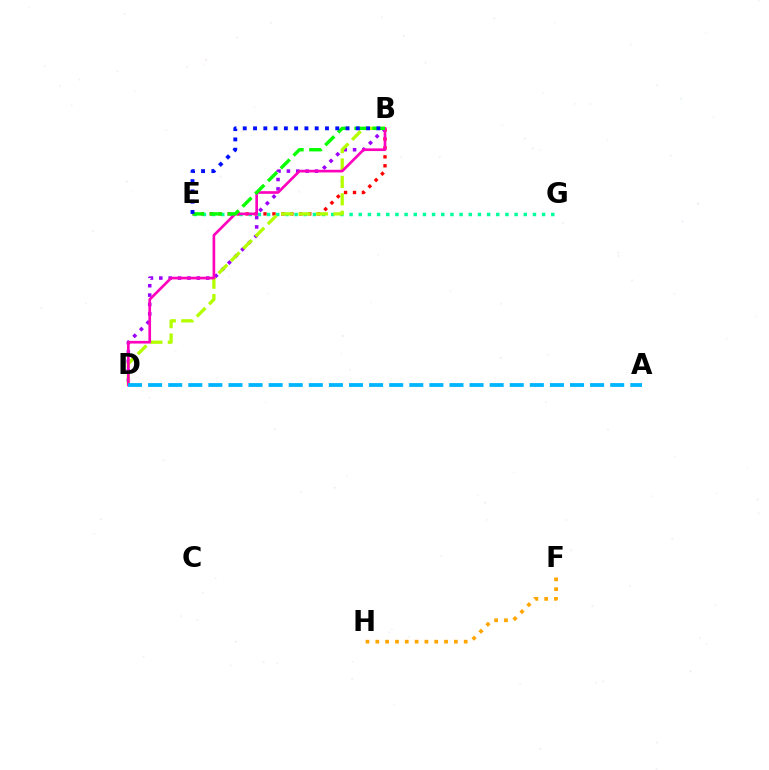{('B', 'E'): [{'color': '#ff0000', 'line_style': 'dotted', 'thickness': 2.43}, {'color': '#08ff00', 'line_style': 'dashed', 'thickness': 2.45}, {'color': '#0010ff', 'line_style': 'dotted', 'thickness': 2.79}], ('E', 'G'): [{'color': '#00ff9d', 'line_style': 'dotted', 'thickness': 2.49}], ('F', 'H'): [{'color': '#ffa500', 'line_style': 'dotted', 'thickness': 2.67}], ('B', 'D'): [{'color': '#9b00ff', 'line_style': 'dotted', 'thickness': 2.55}, {'color': '#b3ff00', 'line_style': 'dashed', 'thickness': 2.37}, {'color': '#ff00bd', 'line_style': 'solid', 'thickness': 1.92}], ('A', 'D'): [{'color': '#00b5ff', 'line_style': 'dashed', 'thickness': 2.73}]}